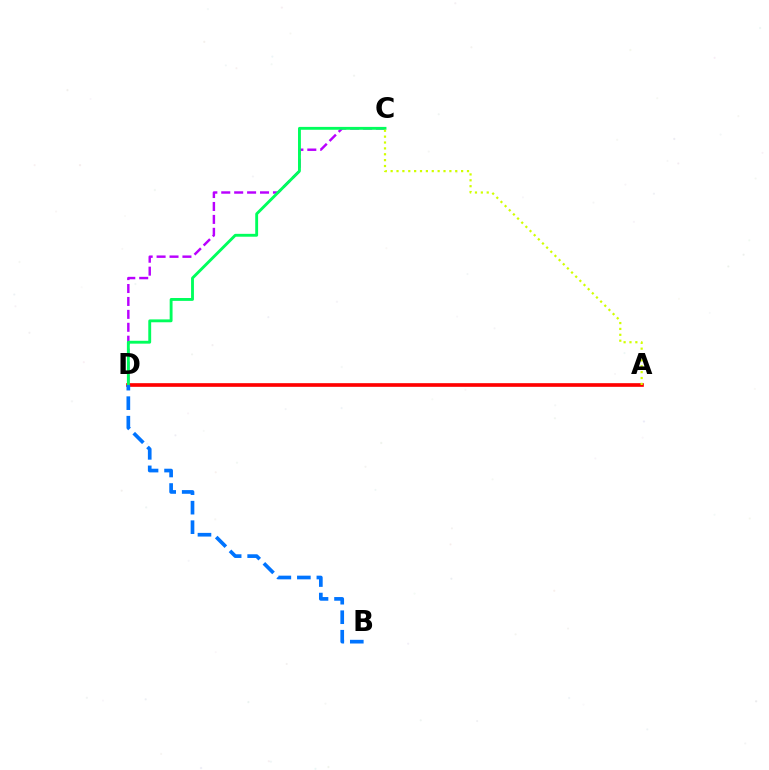{('A', 'D'): [{'color': '#ff0000', 'line_style': 'solid', 'thickness': 2.63}], ('C', 'D'): [{'color': '#b900ff', 'line_style': 'dashed', 'thickness': 1.76}, {'color': '#00ff5c', 'line_style': 'solid', 'thickness': 2.07}], ('B', 'D'): [{'color': '#0074ff', 'line_style': 'dashed', 'thickness': 2.65}], ('A', 'C'): [{'color': '#d1ff00', 'line_style': 'dotted', 'thickness': 1.6}]}